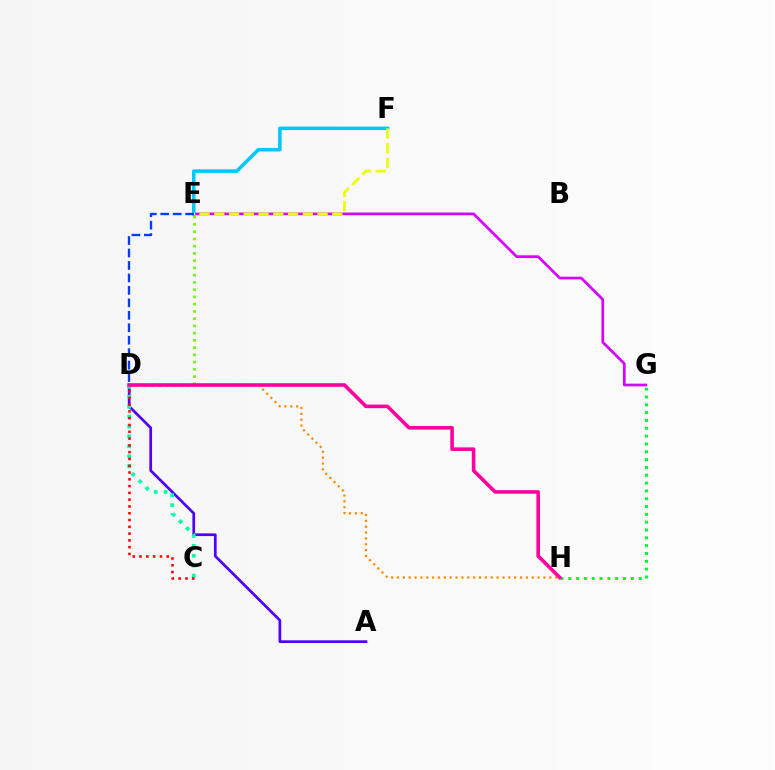{('D', 'E'): [{'color': '#66ff00', 'line_style': 'dotted', 'thickness': 1.97}, {'color': '#003fff', 'line_style': 'dashed', 'thickness': 1.69}], ('A', 'D'): [{'color': '#4f00ff', 'line_style': 'solid', 'thickness': 1.95}], ('C', 'D'): [{'color': '#00ffaf', 'line_style': 'dotted', 'thickness': 2.7}, {'color': '#ff0000', 'line_style': 'dotted', 'thickness': 1.84}], ('D', 'H'): [{'color': '#ff8800', 'line_style': 'dotted', 'thickness': 1.59}, {'color': '#ff00a0', 'line_style': 'solid', 'thickness': 2.59}], ('E', 'G'): [{'color': '#d600ff', 'line_style': 'solid', 'thickness': 1.95}], ('G', 'H'): [{'color': '#00ff27', 'line_style': 'dotted', 'thickness': 2.13}], ('E', 'F'): [{'color': '#00c7ff', 'line_style': 'solid', 'thickness': 2.54}, {'color': '#eeff00', 'line_style': 'dashed', 'thickness': 2.0}]}